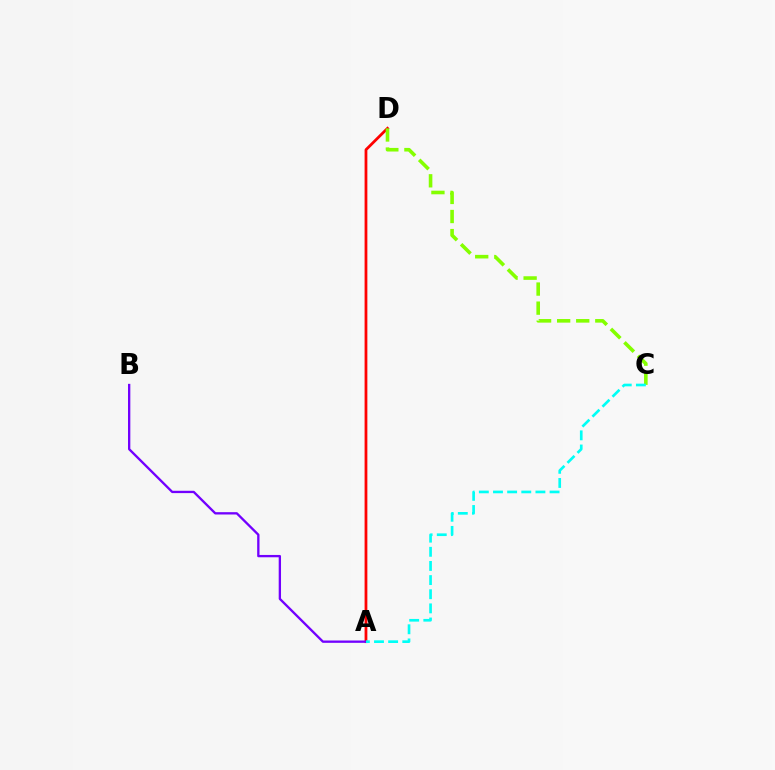{('A', 'D'): [{'color': '#ff0000', 'line_style': 'solid', 'thickness': 2.0}], ('A', 'B'): [{'color': '#7200ff', 'line_style': 'solid', 'thickness': 1.67}], ('C', 'D'): [{'color': '#84ff00', 'line_style': 'dashed', 'thickness': 2.59}], ('A', 'C'): [{'color': '#00fff6', 'line_style': 'dashed', 'thickness': 1.92}]}